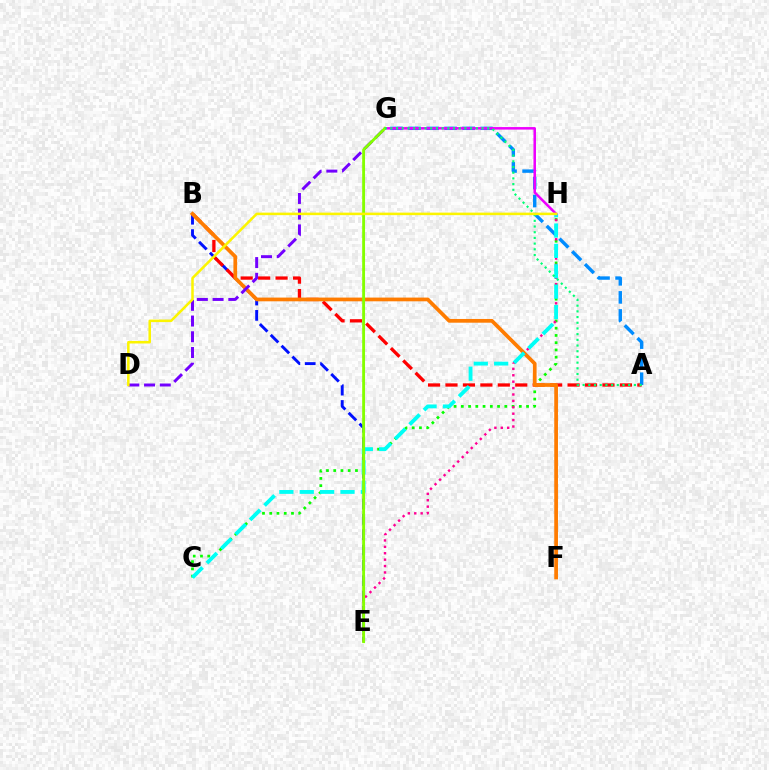{('B', 'E'): [{'color': '#0010ff', 'line_style': 'dashed', 'thickness': 2.08}], ('C', 'H'): [{'color': '#08ff00', 'line_style': 'dotted', 'thickness': 1.97}, {'color': '#00fff6', 'line_style': 'dashed', 'thickness': 2.77}], ('E', 'H'): [{'color': '#ff0094', 'line_style': 'dotted', 'thickness': 1.74}], ('A', 'B'): [{'color': '#ff0000', 'line_style': 'dashed', 'thickness': 2.37}], ('B', 'F'): [{'color': '#ff7c00', 'line_style': 'solid', 'thickness': 2.68}], ('A', 'G'): [{'color': '#008cff', 'line_style': 'dashed', 'thickness': 2.45}, {'color': '#00ff74', 'line_style': 'dotted', 'thickness': 1.55}], ('G', 'H'): [{'color': '#ee00ff', 'line_style': 'solid', 'thickness': 1.82}], ('D', 'G'): [{'color': '#7200ff', 'line_style': 'dashed', 'thickness': 2.14}], ('E', 'G'): [{'color': '#84ff00', 'line_style': 'solid', 'thickness': 2.05}], ('D', 'H'): [{'color': '#fcf500', 'line_style': 'solid', 'thickness': 1.82}]}